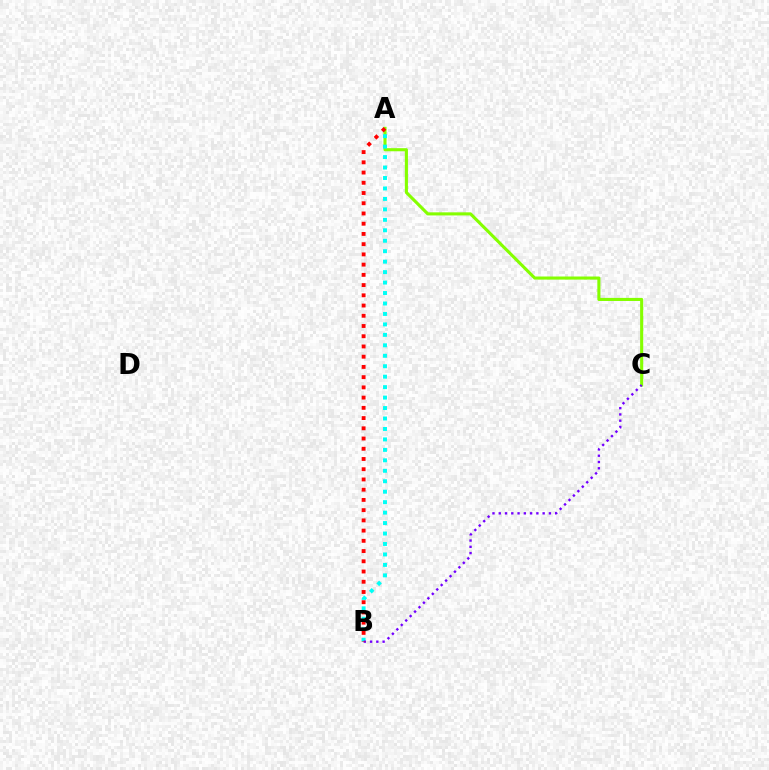{('A', 'C'): [{'color': '#84ff00', 'line_style': 'solid', 'thickness': 2.23}], ('A', 'B'): [{'color': '#00fff6', 'line_style': 'dotted', 'thickness': 2.84}, {'color': '#ff0000', 'line_style': 'dotted', 'thickness': 2.78}], ('B', 'C'): [{'color': '#7200ff', 'line_style': 'dotted', 'thickness': 1.7}]}